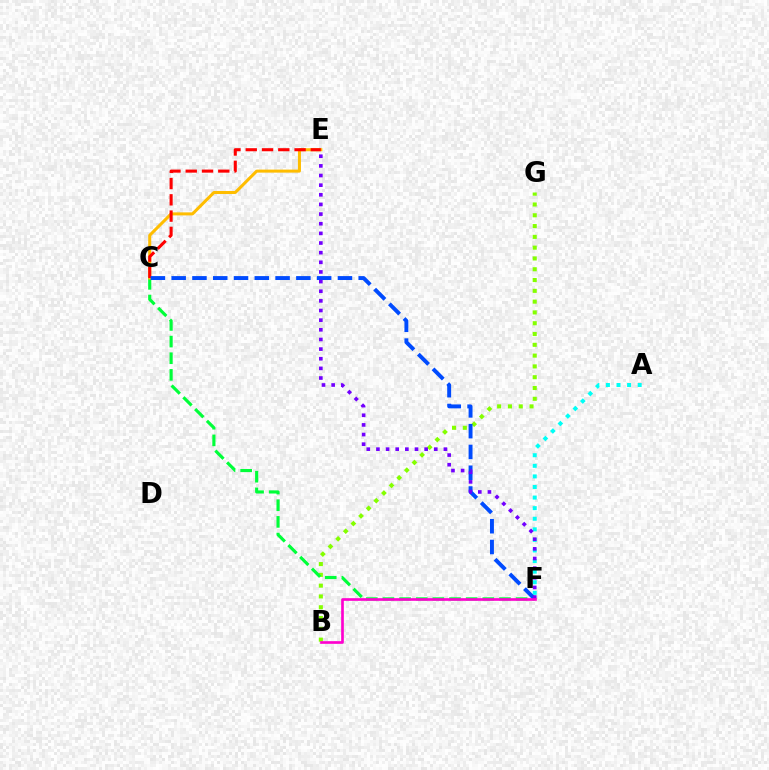{('B', 'G'): [{'color': '#84ff00', 'line_style': 'dotted', 'thickness': 2.93}], ('C', 'F'): [{'color': '#00ff39', 'line_style': 'dashed', 'thickness': 2.26}, {'color': '#004bff', 'line_style': 'dashed', 'thickness': 2.82}], ('A', 'F'): [{'color': '#00fff6', 'line_style': 'dotted', 'thickness': 2.88}], ('C', 'E'): [{'color': '#ffbd00', 'line_style': 'solid', 'thickness': 2.18}, {'color': '#ff0000', 'line_style': 'dashed', 'thickness': 2.21}], ('E', 'F'): [{'color': '#7200ff', 'line_style': 'dotted', 'thickness': 2.62}], ('B', 'F'): [{'color': '#ff00cf', 'line_style': 'solid', 'thickness': 1.91}]}